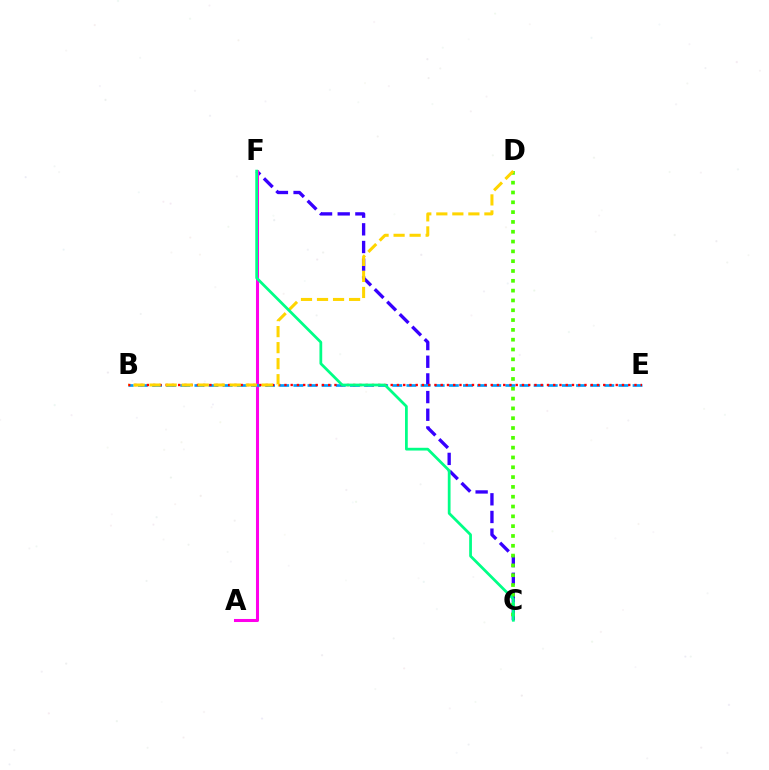{('C', 'F'): [{'color': '#3700ff', 'line_style': 'dashed', 'thickness': 2.4}, {'color': '#00ff86', 'line_style': 'solid', 'thickness': 1.98}], ('C', 'D'): [{'color': '#4fff00', 'line_style': 'dotted', 'thickness': 2.67}], ('A', 'F'): [{'color': '#ff00ed', 'line_style': 'solid', 'thickness': 2.19}], ('B', 'E'): [{'color': '#009eff', 'line_style': 'dashed', 'thickness': 1.92}, {'color': '#ff0000', 'line_style': 'dotted', 'thickness': 1.7}], ('B', 'D'): [{'color': '#ffd500', 'line_style': 'dashed', 'thickness': 2.18}]}